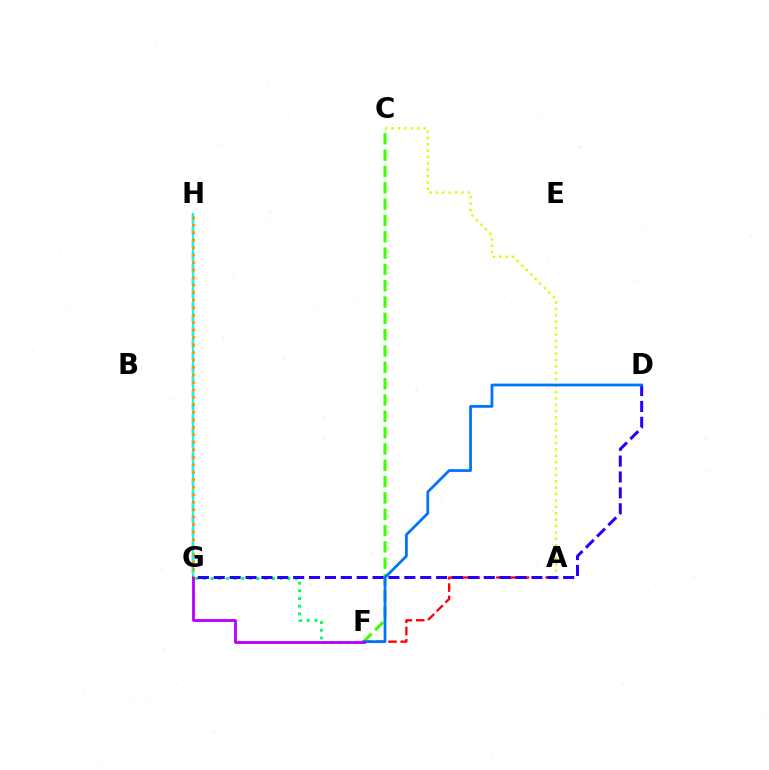{('A', 'C'): [{'color': '#d1ff00', 'line_style': 'dotted', 'thickness': 1.74}], ('G', 'H'): [{'color': '#ff00ac', 'line_style': 'dashed', 'thickness': 1.7}, {'color': '#00fff6', 'line_style': 'solid', 'thickness': 1.57}, {'color': '#ff9400', 'line_style': 'dotted', 'thickness': 2.03}], ('F', 'G'): [{'color': '#00ff5c', 'line_style': 'dotted', 'thickness': 2.09}, {'color': '#b900ff', 'line_style': 'solid', 'thickness': 2.03}], ('A', 'F'): [{'color': '#ff0000', 'line_style': 'dashed', 'thickness': 1.67}], ('C', 'F'): [{'color': '#3dff00', 'line_style': 'dashed', 'thickness': 2.22}], ('D', 'G'): [{'color': '#2500ff', 'line_style': 'dashed', 'thickness': 2.16}], ('D', 'F'): [{'color': '#0074ff', 'line_style': 'solid', 'thickness': 1.99}]}